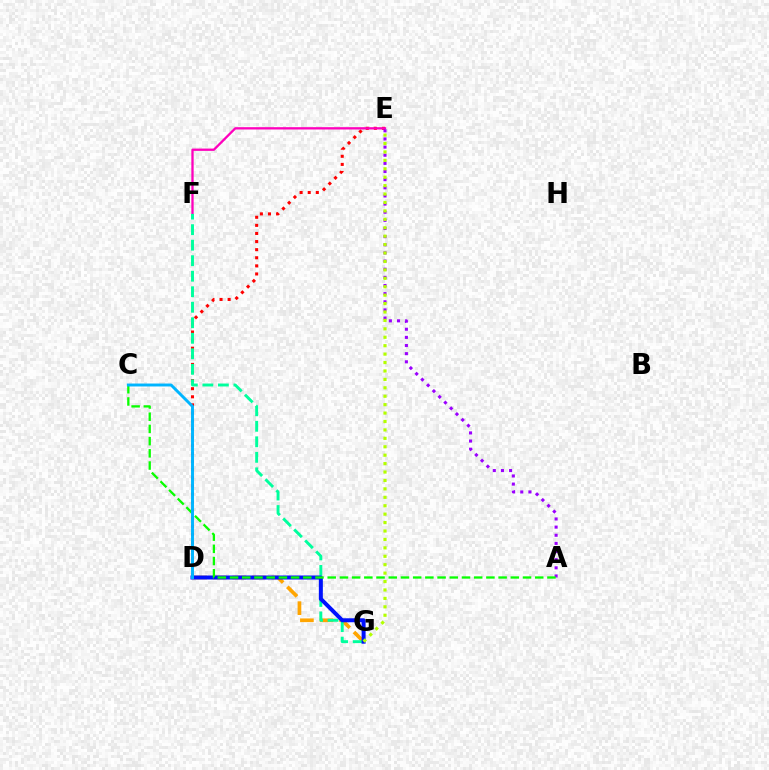{('D', 'G'): [{'color': '#ffa500', 'line_style': 'dashed', 'thickness': 2.66}, {'color': '#0010ff', 'line_style': 'solid', 'thickness': 2.87}], ('D', 'E'): [{'color': '#ff0000', 'line_style': 'dotted', 'thickness': 2.2}], ('E', 'F'): [{'color': '#ff00bd', 'line_style': 'solid', 'thickness': 1.66}], ('A', 'E'): [{'color': '#9b00ff', 'line_style': 'dotted', 'thickness': 2.21}], ('F', 'G'): [{'color': '#00ff9d', 'line_style': 'dashed', 'thickness': 2.11}], ('A', 'C'): [{'color': '#08ff00', 'line_style': 'dashed', 'thickness': 1.66}], ('C', 'D'): [{'color': '#00b5ff', 'line_style': 'solid', 'thickness': 2.11}], ('E', 'G'): [{'color': '#b3ff00', 'line_style': 'dotted', 'thickness': 2.29}]}